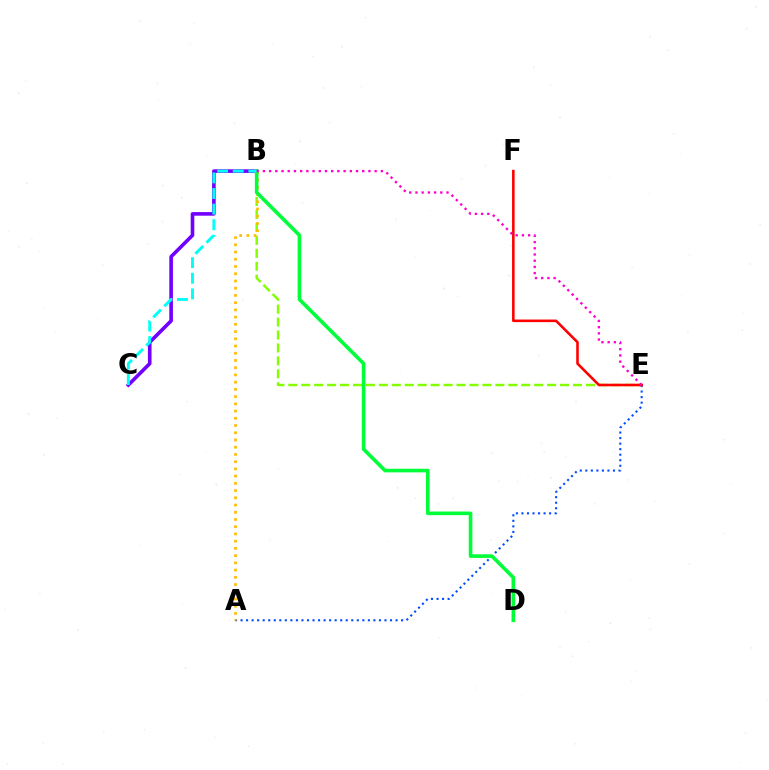{('B', 'C'): [{'color': '#7200ff', 'line_style': 'solid', 'thickness': 2.6}, {'color': '#00fff6', 'line_style': 'dashed', 'thickness': 2.12}], ('A', 'E'): [{'color': '#004bff', 'line_style': 'dotted', 'thickness': 1.5}], ('B', 'E'): [{'color': '#84ff00', 'line_style': 'dashed', 'thickness': 1.76}, {'color': '#ff00cf', 'line_style': 'dotted', 'thickness': 1.69}], ('E', 'F'): [{'color': '#ff0000', 'line_style': 'solid', 'thickness': 1.86}], ('A', 'B'): [{'color': '#ffbd00', 'line_style': 'dotted', 'thickness': 1.96}], ('B', 'D'): [{'color': '#00ff39', 'line_style': 'solid', 'thickness': 2.6}]}